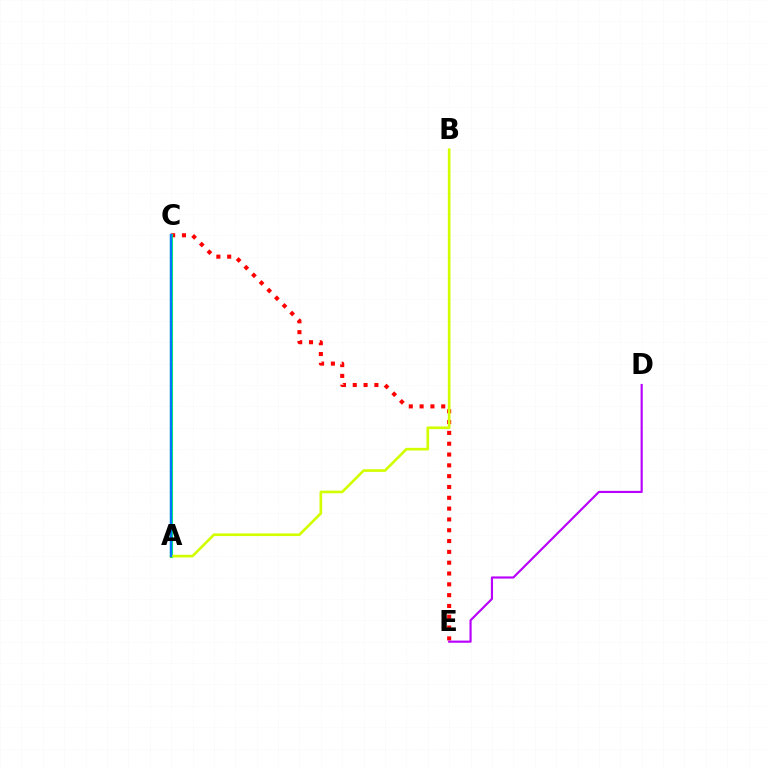{('C', 'E'): [{'color': '#ff0000', 'line_style': 'dotted', 'thickness': 2.94}], ('D', 'E'): [{'color': '#b900ff', 'line_style': 'solid', 'thickness': 1.55}], ('A', 'C'): [{'color': '#00ff5c', 'line_style': 'solid', 'thickness': 2.24}, {'color': '#0074ff', 'line_style': 'solid', 'thickness': 1.77}], ('A', 'B'): [{'color': '#d1ff00', 'line_style': 'solid', 'thickness': 1.91}]}